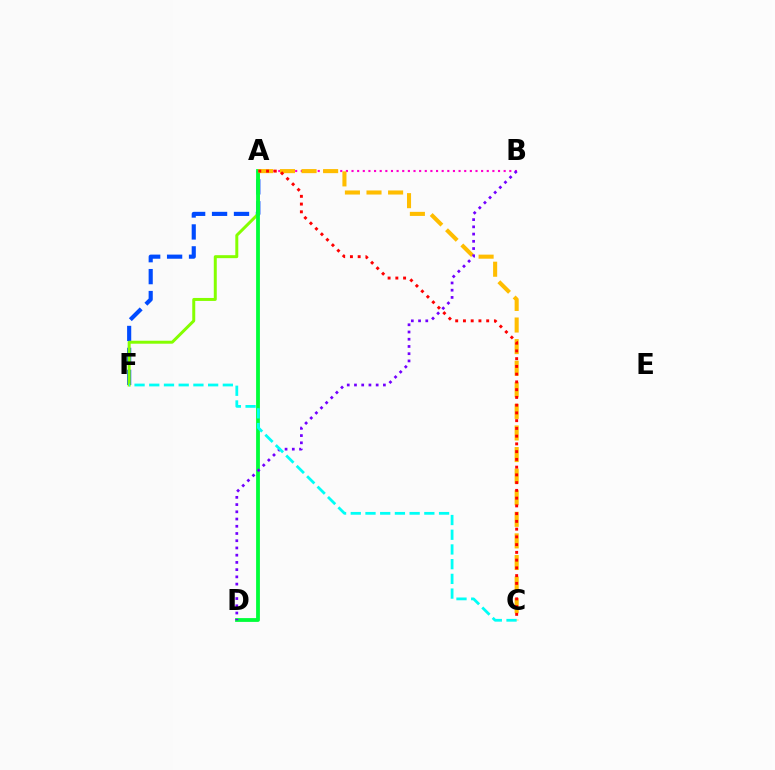{('A', 'F'): [{'color': '#004bff', 'line_style': 'dashed', 'thickness': 2.98}, {'color': '#84ff00', 'line_style': 'solid', 'thickness': 2.14}], ('A', 'B'): [{'color': '#ff00cf', 'line_style': 'dotted', 'thickness': 1.53}], ('A', 'D'): [{'color': '#00ff39', 'line_style': 'solid', 'thickness': 2.73}], ('A', 'C'): [{'color': '#ffbd00', 'line_style': 'dashed', 'thickness': 2.93}, {'color': '#ff0000', 'line_style': 'dotted', 'thickness': 2.11}], ('B', 'D'): [{'color': '#7200ff', 'line_style': 'dotted', 'thickness': 1.96}], ('C', 'F'): [{'color': '#00fff6', 'line_style': 'dashed', 'thickness': 2.0}]}